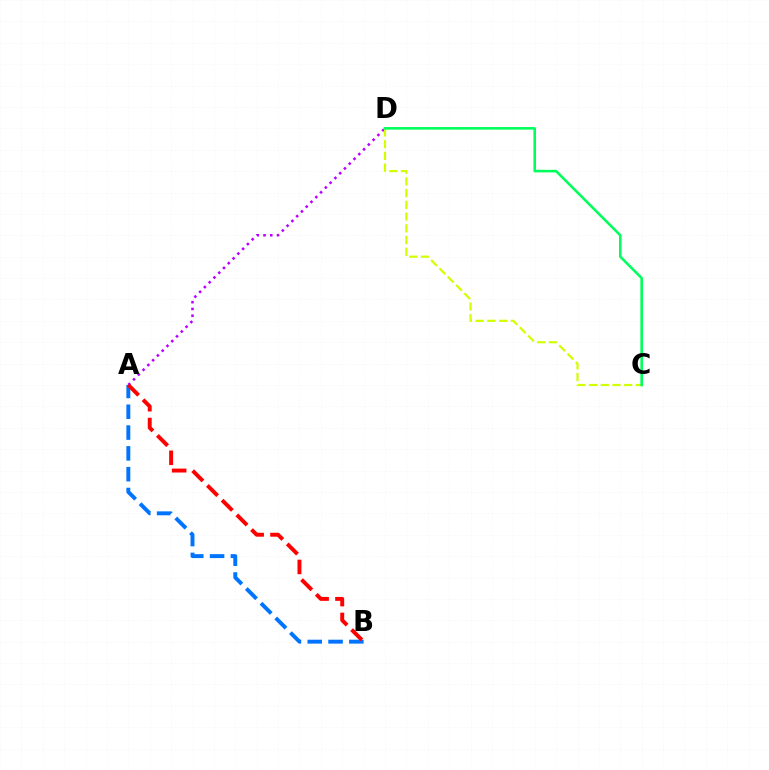{('A', 'D'): [{'color': '#b900ff', 'line_style': 'dotted', 'thickness': 1.84}], ('C', 'D'): [{'color': '#d1ff00', 'line_style': 'dashed', 'thickness': 1.59}, {'color': '#00ff5c', 'line_style': 'solid', 'thickness': 1.86}], ('A', 'B'): [{'color': '#0074ff', 'line_style': 'dashed', 'thickness': 2.83}, {'color': '#ff0000', 'line_style': 'dashed', 'thickness': 2.83}]}